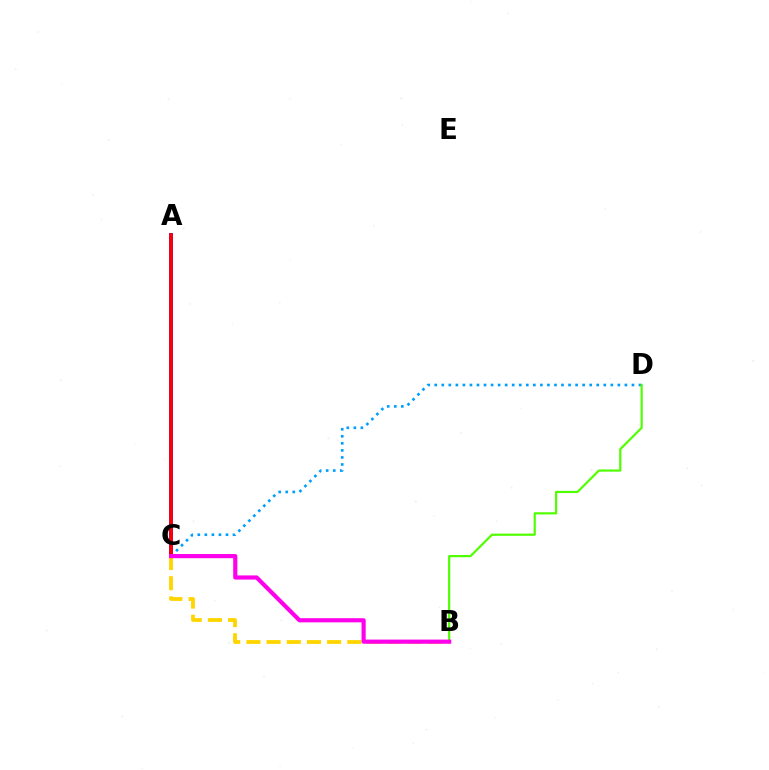{('A', 'C'): [{'color': '#00ff86', 'line_style': 'dotted', 'thickness': 2.67}, {'color': '#3700ff', 'line_style': 'solid', 'thickness': 2.72}, {'color': '#ff0000', 'line_style': 'solid', 'thickness': 2.58}], ('C', 'D'): [{'color': '#009eff', 'line_style': 'dotted', 'thickness': 1.91}], ('B', 'D'): [{'color': '#4fff00', 'line_style': 'solid', 'thickness': 1.57}], ('B', 'C'): [{'color': '#ffd500', 'line_style': 'dashed', 'thickness': 2.74}, {'color': '#ff00ed', 'line_style': 'solid', 'thickness': 2.99}]}